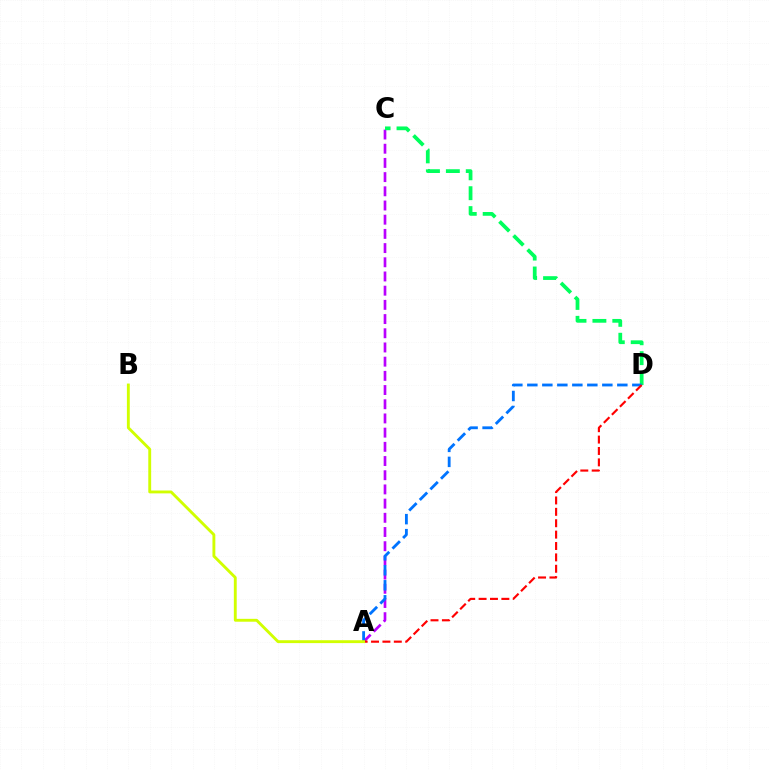{('A', 'C'): [{'color': '#b900ff', 'line_style': 'dashed', 'thickness': 1.93}], ('C', 'D'): [{'color': '#00ff5c', 'line_style': 'dashed', 'thickness': 2.7}], ('A', 'D'): [{'color': '#0074ff', 'line_style': 'dashed', 'thickness': 2.04}, {'color': '#ff0000', 'line_style': 'dashed', 'thickness': 1.55}], ('A', 'B'): [{'color': '#d1ff00', 'line_style': 'solid', 'thickness': 2.07}]}